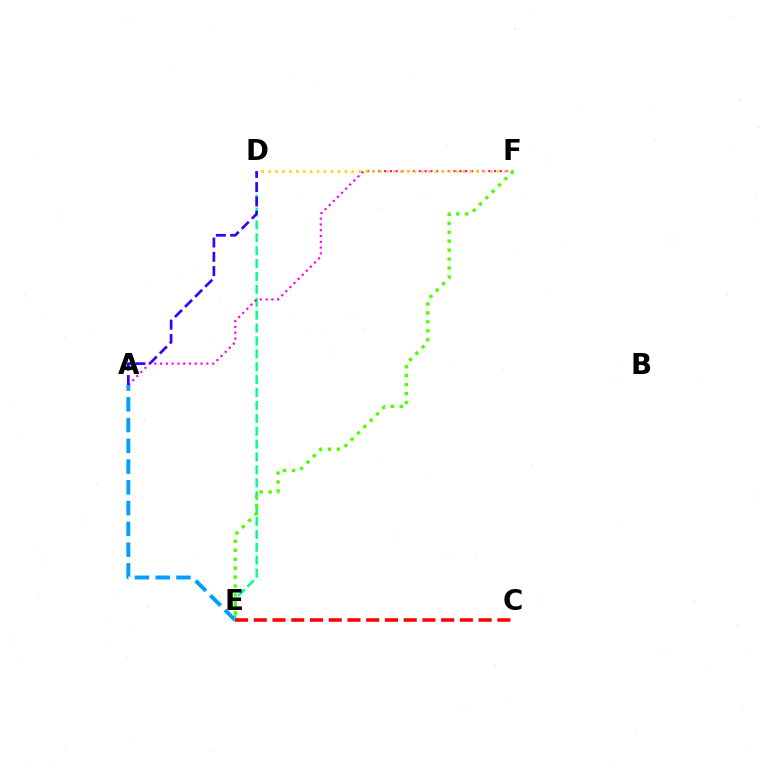{('A', 'E'): [{'color': '#009eff', 'line_style': 'dashed', 'thickness': 2.82}], ('D', 'E'): [{'color': '#00ff86', 'line_style': 'dashed', 'thickness': 1.75}], ('C', 'E'): [{'color': '#ff0000', 'line_style': 'dashed', 'thickness': 2.55}], ('A', 'F'): [{'color': '#ff00ed', 'line_style': 'dotted', 'thickness': 1.57}], ('D', 'F'): [{'color': '#ffd500', 'line_style': 'dotted', 'thickness': 1.88}], ('A', 'D'): [{'color': '#3700ff', 'line_style': 'dashed', 'thickness': 1.94}], ('E', 'F'): [{'color': '#4fff00', 'line_style': 'dotted', 'thickness': 2.43}]}